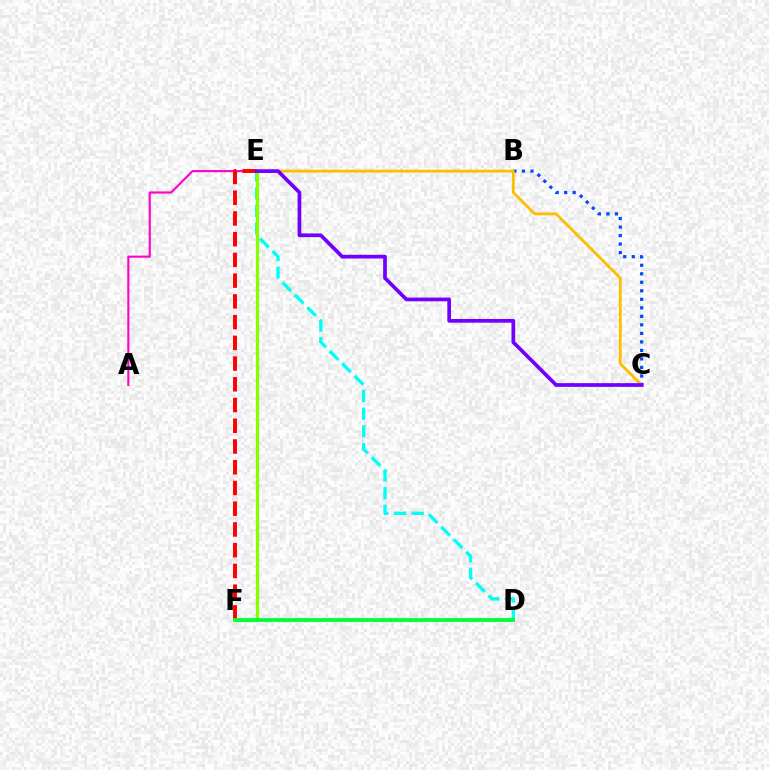{('A', 'E'): [{'color': '#ff00cf', 'line_style': 'solid', 'thickness': 1.53}], ('B', 'C'): [{'color': '#004bff', 'line_style': 'dotted', 'thickness': 2.31}], ('E', 'F'): [{'color': '#ff0000', 'line_style': 'dashed', 'thickness': 2.82}, {'color': '#84ff00', 'line_style': 'solid', 'thickness': 2.33}], ('D', 'E'): [{'color': '#00fff6', 'line_style': 'dashed', 'thickness': 2.4}], ('C', 'E'): [{'color': '#ffbd00', 'line_style': 'solid', 'thickness': 2.03}, {'color': '#7200ff', 'line_style': 'solid', 'thickness': 2.68}], ('D', 'F'): [{'color': '#00ff39', 'line_style': 'solid', 'thickness': 2.76}]}